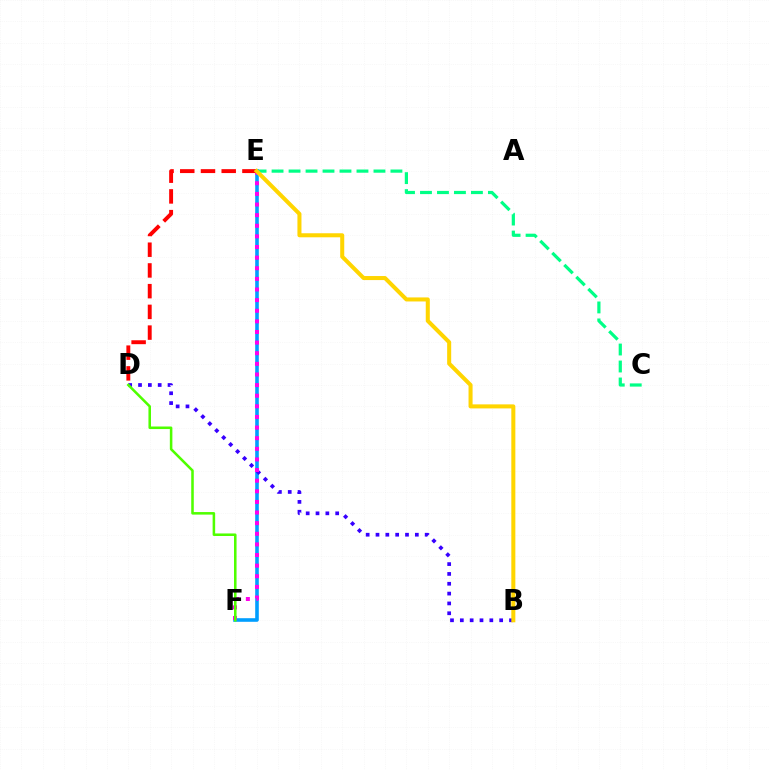{('C', 'E'): [{'color': '#00ff86', 'line_style': 'dashed', 'thickness': 2.31}], ('E', 'F'): [{'color': '#009eff', 'line_style': 'solid', 'thickness': 2.59}, {'color': '#ff00ed', 'line_style': 'dotted', 'thickness': 2.89}], ('B', 'D'): [{'color': '#3700ff', 'line_style': 'dotted', 'thickness': 2.67}], ('D', 'F'): [{'color': '#4fff00', 'line_style': 'solid', 'thickness': 1.83}], ('D', 'E'): [{'color': '#ff0000', 'line_style': 'dashed', 'thickness': 2.82}], ('B', 'E'): [{'color': '#ffd500', 'line_style': 'solid', 'thickness': 2.91}]}